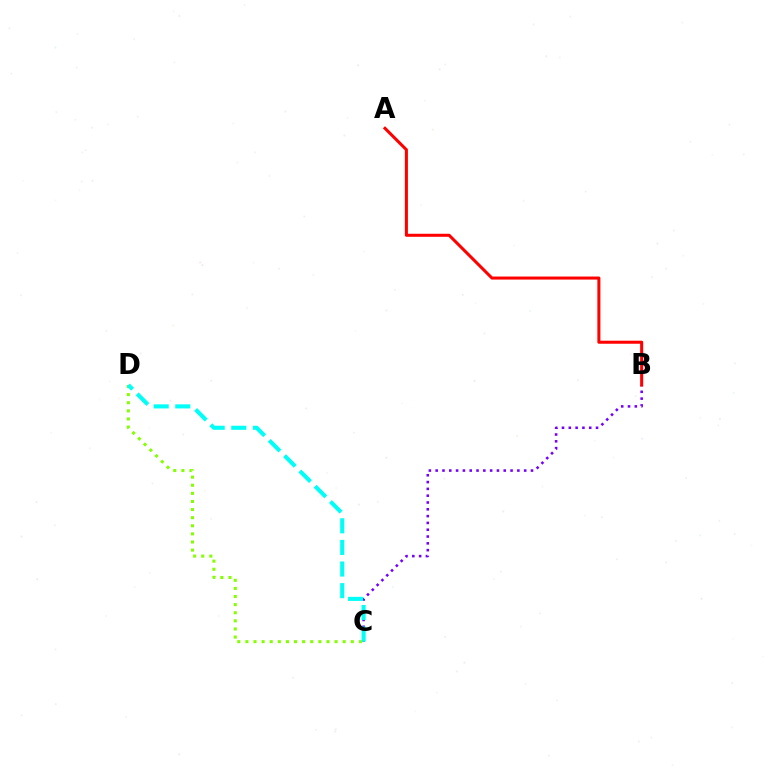{('B', 'C'): [{'color': '#7200ff', 'line_style': 'dotted', 'thickness': 1.85}], ('A', 'B'): [{'color': '#ff0000', 'line_style': 'solid', 'thickness': 2.19}], ('C', 'D'): [{'color': '#84ff00', 'line_style': 'dotted', 'thickness': 2.2}, {'color': '#00fff6', 'line_style': 'dashed', 'thickness': 2.94}]}